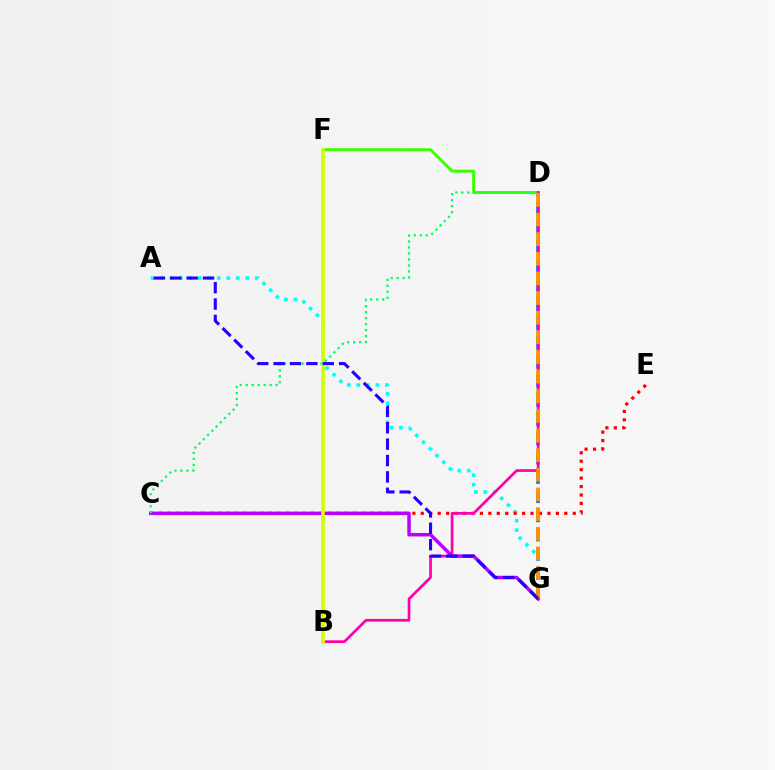{('A', 'G'): [{'color': '#00fff6', 'line_style': 'dotted', 'thickness': 2.58}, {'color': '#2500ff', 'line_style': 'dashed', 'thickness': 2.22}], ('C', 'E'): [{'color': '#ff0000', 'line_style': 'dotted', 'thickness': 2.29}], ('D', 'G'): [{'color': '#0074ff', 'line_style': 'dashed', 'thickness': 2.61}, {'color': '#ff9400', 'line_style': 'dashed', 'thickness': 2.67}], ('C', 'G'): [{'color': '#b900ff', 'line_style': 'solid', 'thickness': 2.51}], ('D', 'F'): [{'color': '#3dff00', 'line_style': 'solid', 'thickness': 2.12}], ('C', 'D'): [{'color': '#00ff5c', 'line_style': 'dotted', 'thickness': 1.63}], ('B', 'D'): [{'color': '#ff00ac', 'line_style': 'solid', 'thickness': 1.95}], ('B', 'F'): [{'color': '#d1ff00', 'line_style': 'solid', 'thickness': 2.67}]}